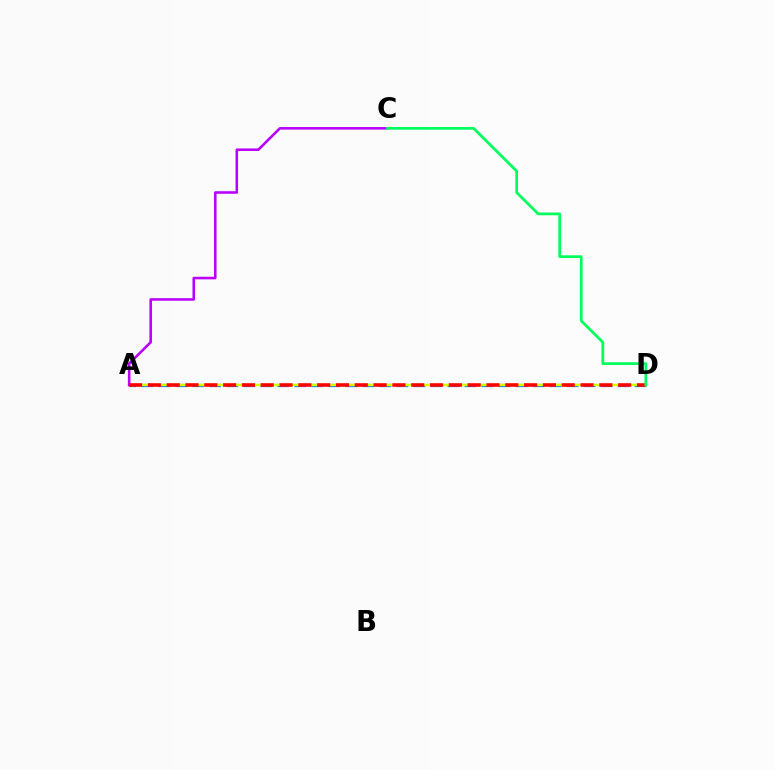{('A', 'D'): [{'color': '#0074ff', 'line_style': 'dashed', 'thickness': 2.31}, {'color': '#d1ff00', 'line_style': 'solid', 'thickness': 1.76}, {'color': '#ff0000', 'line_style': 'dashed', 'thickness': 2.56}], ('A', 'C'): [{'color': '#b900ff', 'line_style': 'solid', 'thickness': 1.85}], ('C', 'D'): [{'color': '#00ff5c', 'line_style': 'solid', 'thickness': 1.98}]}